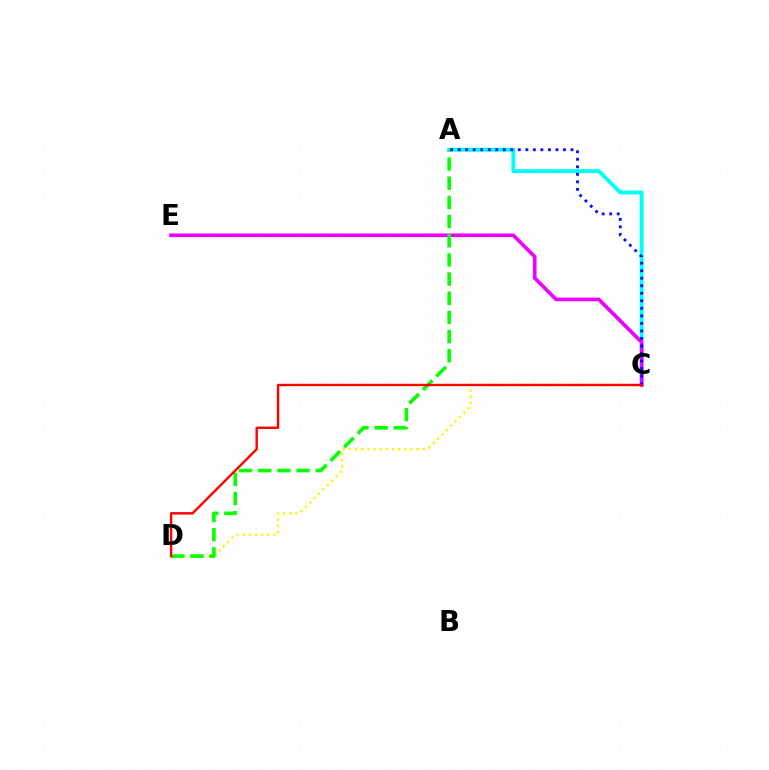{('C', 'D'): [{'color': '#fcf500', 'line_style': 'dotted', 'thickness': 1.68}, {'color': '#ff0000', 'line_style': 'solid', 'thickness': 1.73}], ('A', 'C'): [{'color': '#00fff6', 'line_style': 'solid', 'thickness': 2.78}, {'color': '#0010ff', 'line_style': 'dotted', 'thickness': 2.04}], ('C', 'E'): [{'color': '#ee00ff', 'line_style': 'solid', 'thickness': 2.63}], ('A', 'D'): [{'color': '#08ff00', 'line_style': 'dashed', 'thickness': 2.6}]}